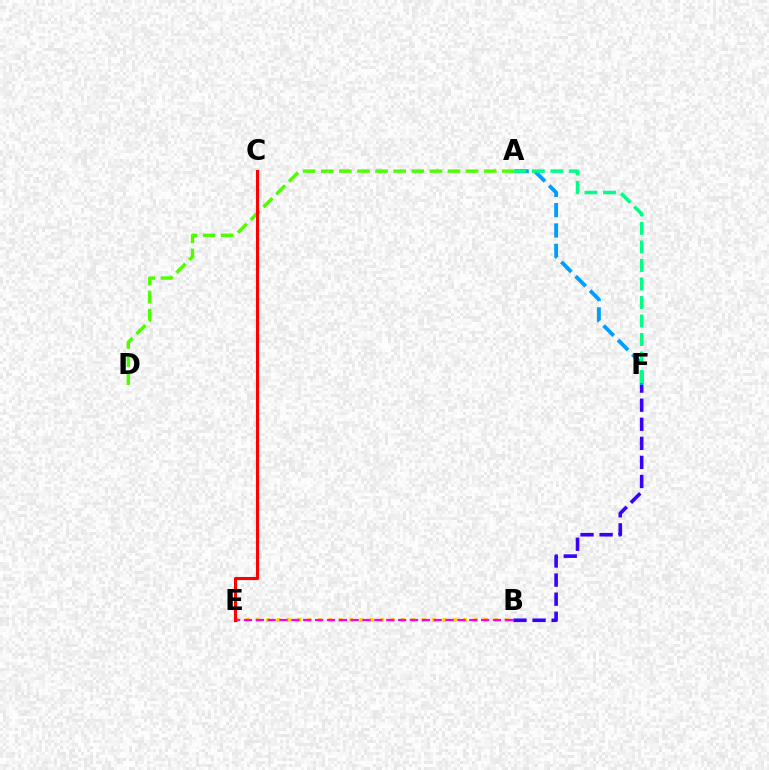{('B', 'E'): [{'color': '#ffd500', 'line_style': 'dotted', 'thickness': 2.82}, {'color': '#ff00ed', 'line_style': 'dashed', 'thickness': 1.61}], ('A', 'D'): [{'color': '#4fff00', 'line_style': 'dashed', 'thickness': 2.46}], ('A', 'F'): [{'color': '#009eff', 'line_style': 'dashed', 'thickness': 2.76}, {'color': '#00ff86', 'line_style': 'dashed', 'thickness': 2.52}], ('B', 'F'): [{'color': '#3700ff', 'line_style': 'dashed', 'thickness': 2.59}], ('C', 'E'): [{'color': '#ff0000', 'line_style': 'solid', 'thickness': 2.22}]}